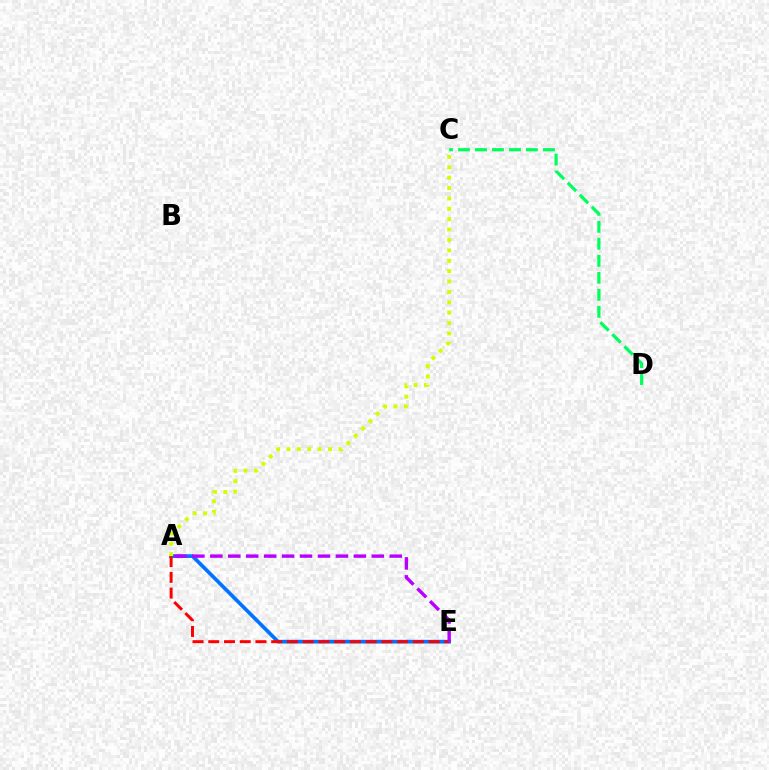{('A', 'E'): [{'color': '#0074ff', 'line_style': 'solid', 'thickness': 2.65}, {'color': '#ff0000', 'line_style': 'dashed', 'thickness': 2.14}, {'color': '#b900ff', 'line_style': 'dashed', 'thickness': 2.44}], ('A', 'C'): [{'color': '#d1ff00', 'line_style': 'dotted', 'thickness': 2.82}], ('C', 'D'): [{'color': '#00ff5c', 'line_style': 'dashed', 'thickness': 2.31}]}